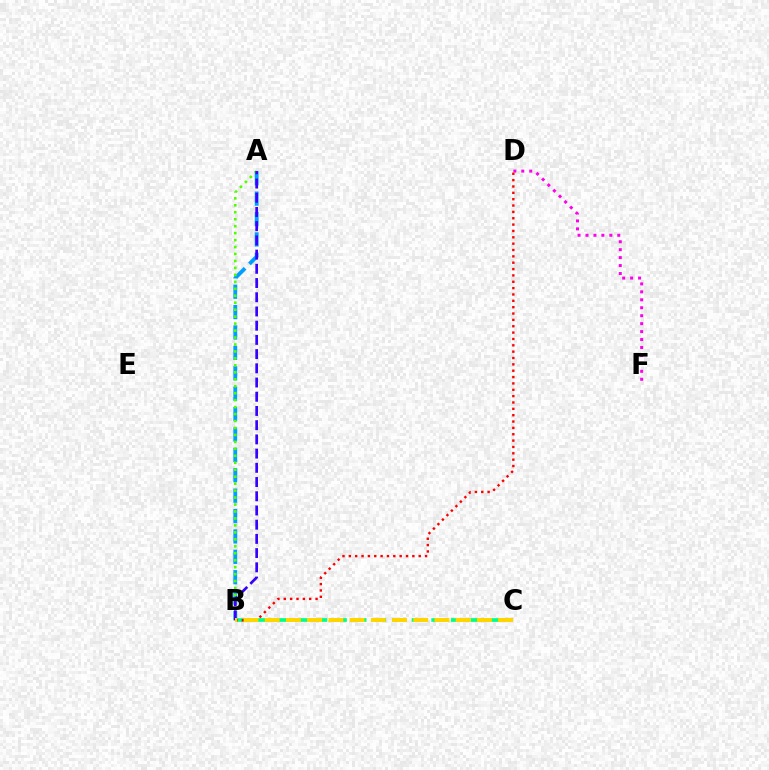{('B', 'C'): [{'color': '#00ff86', 'line_style': 'dashed', 'thickness': 2.67}, {'color': '#ffd500', 'line_style': 'dashed', 'thickness': 2.88}], ('D', 'F'): [{'color': '#ff00ed', 'line_style': 'dotted', 'thickness': 2.16}], ('A', 'B'): [{'color': '#009eff', 'line_style': 'dashed', 'thickness': 2.77}, {'color': '#4fff00', 'line_style': 'dotted', 'thickness': 1.89}, {'color': '#3700ff', 'line_style': 'dashed', 'thickness': 1.93}], ('B', 'D'): [{'color': '#ff0000', 'line_style': 'dotted', 'thickness': 1.73}]}